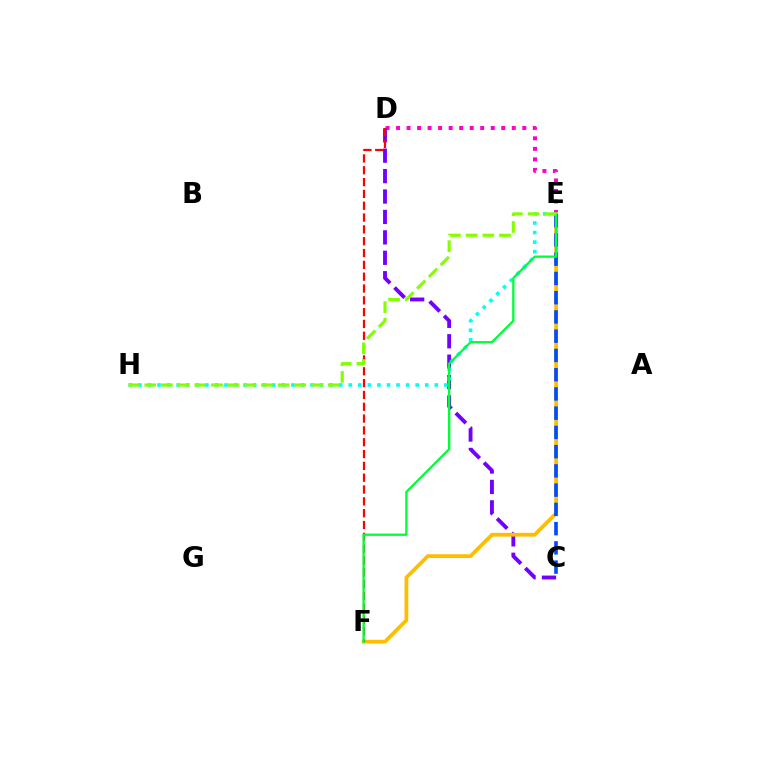{('D', 'E'): [{'color': '#ff00cf', 'line_style': 'dotted', 'thickness': 2.86}], ('C', 'D'): [{'color': '#7200ff', 'line_style': 'dashed', 'thickness': 2.77}], ('E', 'F'): [{'color': '#ffbd00', 'line_style': 'solid', 'thickness': 2.71}, {'color': '#00ff39', 'line_style': 'solid', 'thickness': 1.67}], ('C', 'E'): [{'color': '#004bff', 'line_style': 'dashed', 'thickness': 2.61}], ('D', 'F'): [{'color': '#ff0000', 'line_style': 'dashed', 'thickness': 1.61}], ('E', 'H'): [{'color': '#00fff6', 'line_style': 'dotted', 'thickness': 2.6}, {'color': '#84ff00', 'line_style': 'dashed', 'thickness': 2.27}]}